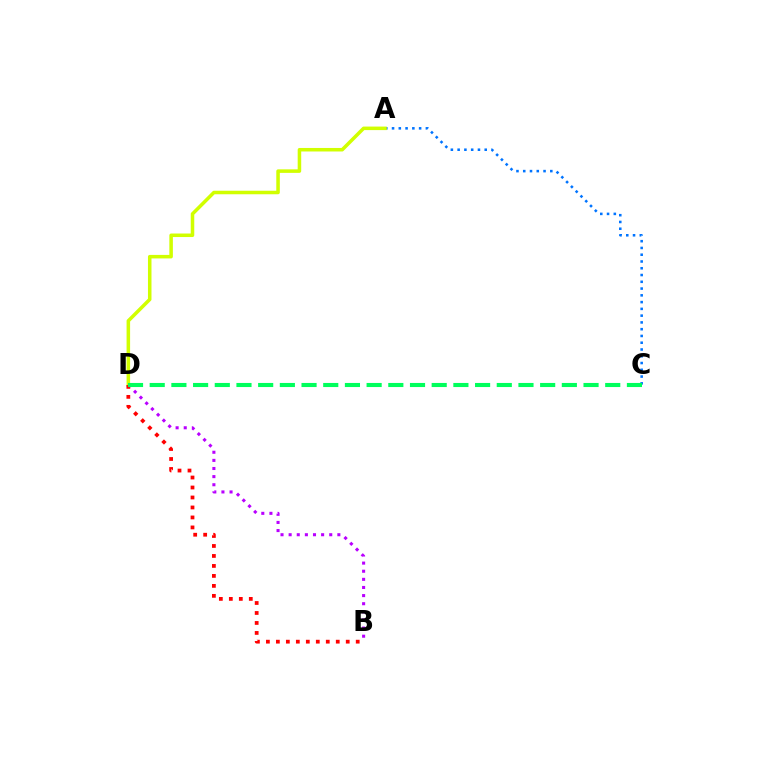{('B', 'D'): [{'color': '#b900ff', 'line_style': 'dotted', 'thickness': 2.21}, {'color': '#ff0000', 'line_style': 'dotted', 'thickness': 2.71}], ('A', 'C'): [{'color': '#0074ff', 'line_style': 'dotted', 'thickness': 1.84}], ('A', 'D'): [{'color': '#d1ff00', 'line_style': 'solid', 'thickness': 2.54}], ('C', 'D'): [{'color': '#00ff5c', 'line_style': 'dashed', 'thickness': 2.95}]}